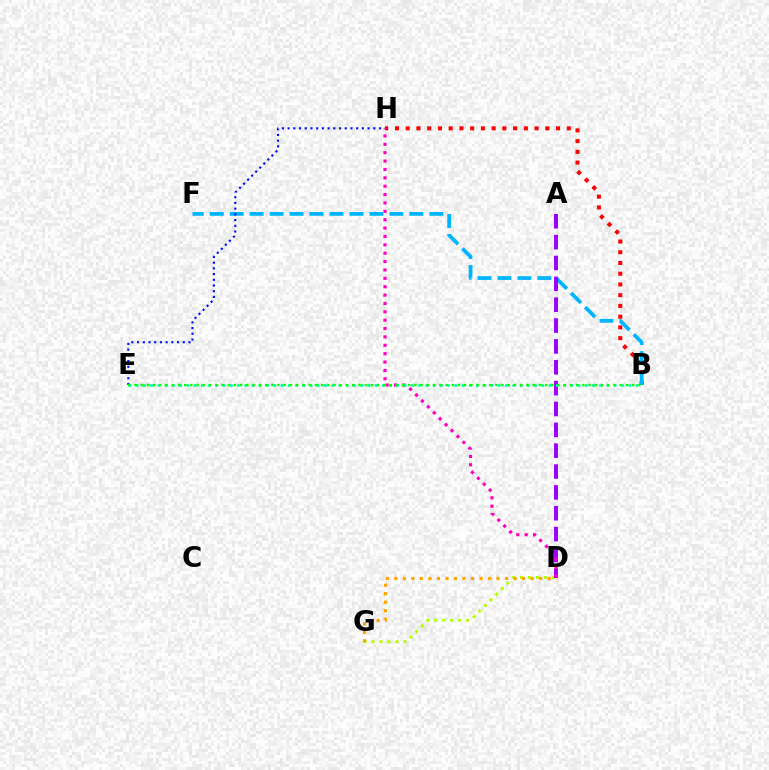{('B', 'H'): [{'color': '#ff0000', 'line_style': 'dotted', 'thickness': 2.92}], ('B', 'F'): [{'color': '#00b5ff', 'line_style': 'dashed', 'thickness': 2.71}], ('D', 'G'): [{'color': '#b3ff00', 'line_style': 'dotted', 'thickness': 2.16}, {'color': '#ffa500', 'line_style': 'dotted', 'thickness': 2.31}], ('E', 'H'): [{'color': '#0010ff', 'line_style': 'dotted', 'thickness': 1.55}], ('A', 'D'): [{'color': '#9b00ff', 'line_style': 'dashed', 'thickness': 2.83}], ('D', 'H'): [{'color': '#ff00bd', 'line_style': 'dotted', 'thickness': 2.27}], ('B', 'E'): [{'color': '#00ff9d', 'line_style': 'dotted', 'thickness': 1.97}, {'color': '#08ff00', 'line_style': 'dotted', 'thickness': 1.69}]}